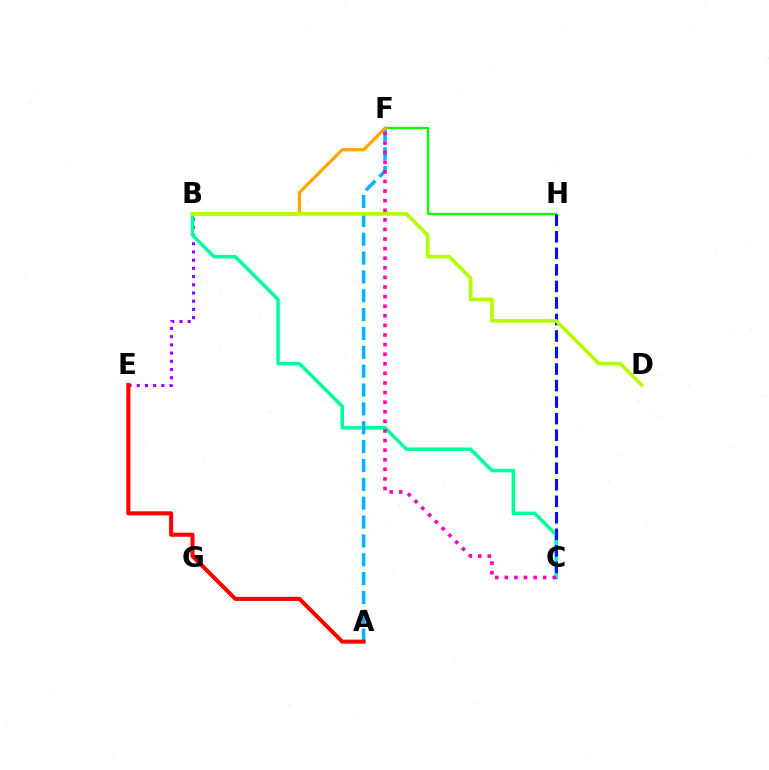{('B', 'E'): [{'color': '#9b00ff', 'line_style': 'dotted', 'thickness': 2.23}], ('F', 'H'): [{'color': '#08ff00', 'line_style': 'solid', 'thickness': 1.65}], ('B', 'C'): [{'color': '#00ff9d', 'line_style': 'solid', 'thickness': 2.53}], ('C', 'H'): [{'color': '#0010ff', 'line_style': 'dashed', 'thickness': 2.25}], ('A', 'F'): [{'color': '#00b5ff', 'line_style': 'dashed', 'thickness': 2.56}], ('B', 'F'): [{'color': '#ffa500', 'line_style': 'solid', 'thickness': 2.33}], ('A', 'E'): [{'color': '#ff0000', 'line_style': 'solid', 'thickness': 2.92}], ('C', 'F'): [{'color': '#ff00bd', 'line_style': 'dotted', 'thickness': 2.61}], ('B', 'D'): [{'color': '#b3ff00', 'line_style': 'solid', 'thickness': 2.6}]}